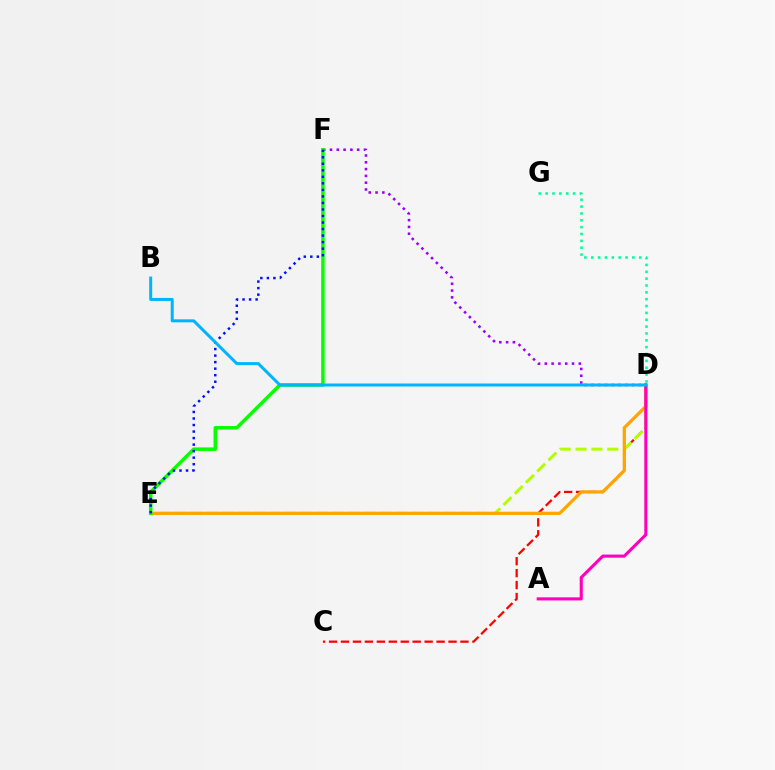{('C', 'D'): [{'color': '#ff0000', 'line_style': 'dashed', 'thickness': 1.62}], ('D', 'E'): [{'color': '#b3ff00', 'line_style': 'dashed', 'thickness': 2.15}, {'color': '#ffa500', 'line_style': 'solid', 'thickness': 2.33}], ('D', 'G'): [{'color': '#00ff9d', 'line_style': 'dotted', 'thickness': 1.86}], ('D', 'F'): [{'color': '#9b00ff', 'line_style': 'dotted', 'thickness': 1.85}], ('E', 'F'): [{'color': '#08ff00', 'line_style': 'solid', 'thickness': 2.52}, {'color': '#0010ff', 'line_style': 'dotted', 'thickness': 1.77}], ('A', 'D'): [{'color': '#ff00bd', 'line_style': 'solid', 'thickness': 2.22}], ('B', 'D'): [{'color': '#00b5ff', 'line_style': 'solid', 'thickness': 2.16}]}